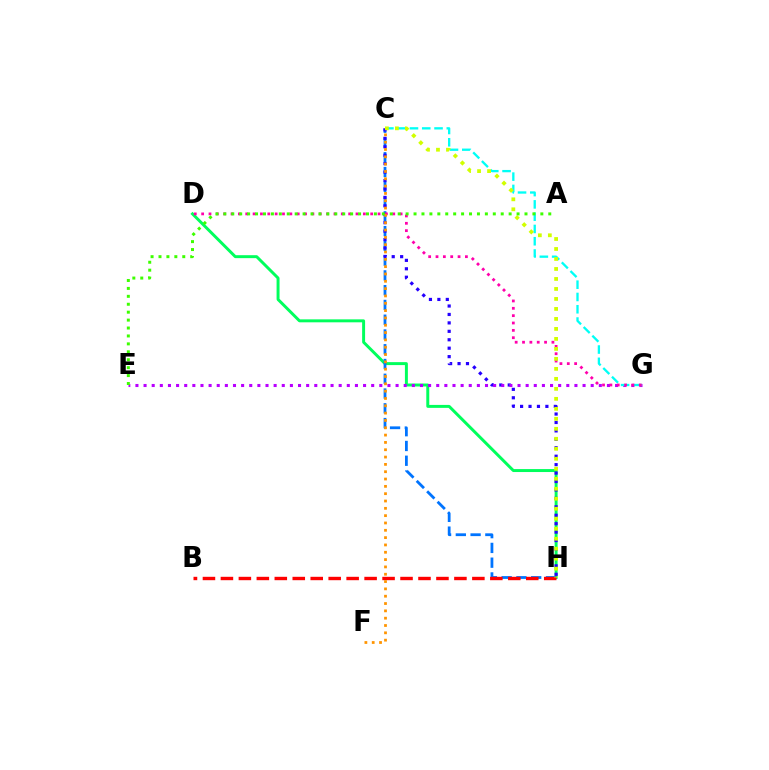{('D', 'H'): [{'color': '#00ff5c', 'line_style': 'solid', 'thickness': 2.13}], ('C', 'H'): [{'color': '#0074ff', 'line_style': 'dashed', 'thickness': 2.01}, {'color': '#2500ff', 'line_style': 'dotted', 'thickness': 2.29}, {'color': '#d1ff00', 'line_style': 'dotted', 'thickness': 2.71}], ('B', 'H'): [{'color': '#ff0000', 'line_style': 'dashed', 'thickness': 2.44}], ('E', 'G'): [{'color': '#b900ff', 'line_style': 'dotted', 'thickness': 2.21}], ('C', 'G'): [{'color': '#00fff6', 'line_style': 'dashed', 'thickness': 1.67}], ('D', 'G'): [{'color': '#ff00ac', 'line_style': 'dotted', 'thickness': 2.0}], ('C', 'F'): [{'color': '#ff9400', 'line_style': 'dotted', 'thickness': 1.99}], ('A', 'E'): [{'color': '#3dff00', 'line_style': 'dotted', 'thickness': 2.15}]}